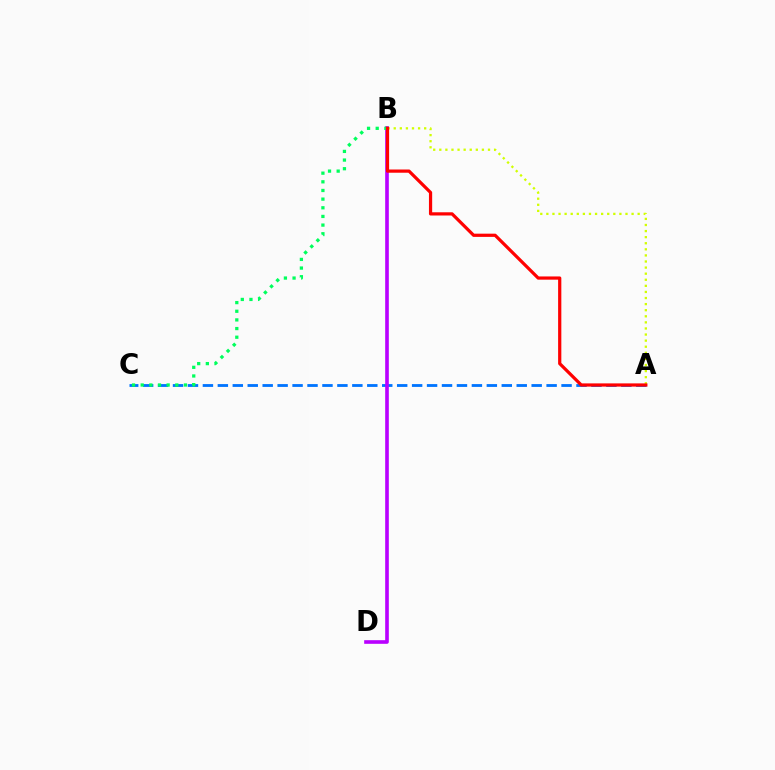{('A', 'C'): [{'color': '#0074ff', 'line_style': 'dashed', 'thickness': 2.03}], ('B', 'D'): [{'color': '#b900ff', 'line_style': 'solid', 'thickness': 2.61}], ('A', 'B'): [{'color': '#d1ff00', 'line_style': 'dotted', 'thickness': 1.65}, {'color': '#ff0000', 'line_style': 'solid', 'thickness': 2.32}], ('B', 'C'): [{'color': '#00ff5c', 'line_style': 'dotted', 'thickness': 2.35}]}